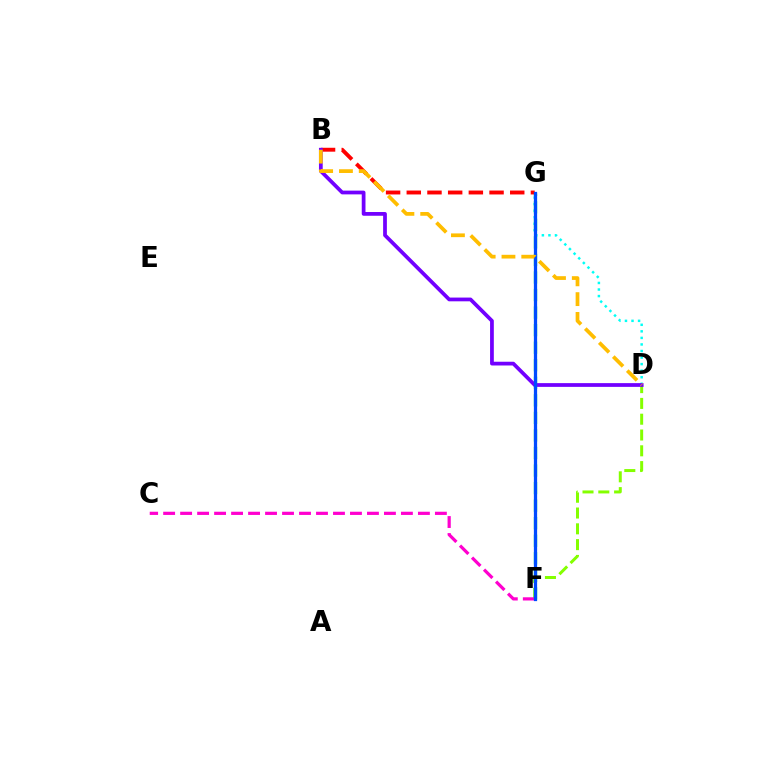{('D', 'G'): [{'color': '#00fff6', 'line_style': 'dotted', 'thickness': 1.78}], ('D', 'F'): [{'color': '#84ff00', 'line_style': 'dashed', 'thickness': 2.15}], ('C', 'F'): [{'color': '#ff00cf', 'line_style': 'dashed', 'thickness': 2.31}], ('F', 'G'): [{'color': '#00ff39', 'line_style': 'dashed', 'thickness': 2.38}, {'color': '#004bff', 'line_style': 'solid', 'thickness': 2.34}], ('B', 'G'): [{'color': '#ff0000', 'line_style': 'dashed', 'thickness': 2.81}], ('B', 'D'): [{'color': '#7200ff', 'line_style': 'solid', 'thickness': 2.7}, {'color': '#ffbd00', 'line_style': 'dashed', 'thickness': 2.69}]}